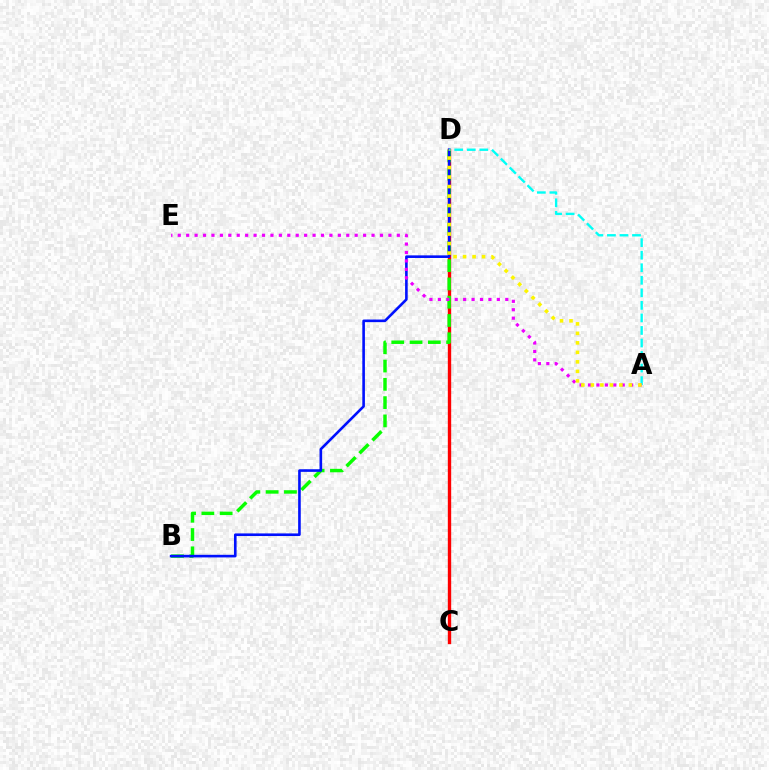{('C', 'D'): [{'color': '#ff0000', 'line_style': 'solid', 'thickness': 2.42}], ('B', 'D'): [{'color': '#08ff00', 'line_style': 'dashed', 'thickness': 2.48}, {'color': '#0010ff', 'line_style': 'solid', 'thickness': 1.88}], ('A', 'D'): [{'color': '#00fff6', 'line_style': 'dashed', 'thickness': 1.7}, {'color': '#fcf500', 'line_style': 'dotted', 'thickness': 2.58}], ('A', 'E'): [{'color': '#ee00ff', 'line_style': 'dotted', 'thickness': 2.29}]}